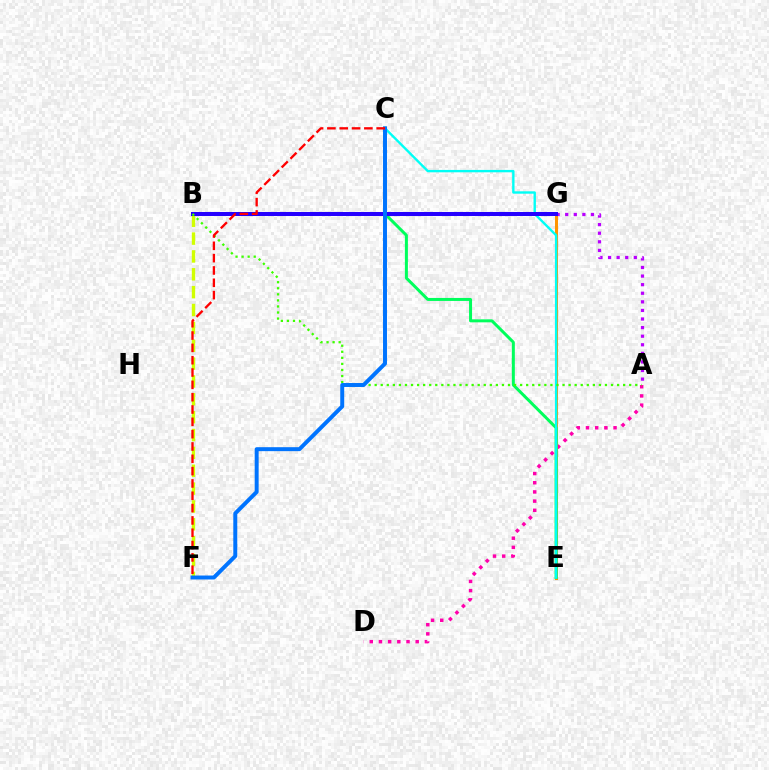{('A', 'D'): [{'color': '#ff00ac', 'line_style': 'dotted', 'thickness': 2.5}], ('E', 'G'): [{'color': '#ff9400', 'line_style': 'solid', 'thickness': 2.18}], ('B', 'F'): [{'color': '#d1ff00', 'line_style': 'dashed', 'thickness': 2.43}], ('C', 'E'): [{'color': '#00ff5c', 'line_style': 'solid', 'thickness': 2.16}, {'color': '#00fff6', 'line_style': 'solid', 'thickness': 1.71}], ('A', 'G'): [{'color': '#b900ff', 'line_style': 'dotted', 'thickness': 2.33}], ('B', 'G'): [{'color': '#2500ff', 'line_style': 'solid', 'thickness': 2.89}], ('A', 'B'): [{'color': '#3dff00', 'line_style': 'dotted', 'thickness': 1.65}], ('C', 'F'): [{'color': '#0074ff', 'line_style': 'solid', 'thickness': 2.85}, {'color': '#ff0000', 'line_style': 'dashed', 'thickness': 1.67}]}